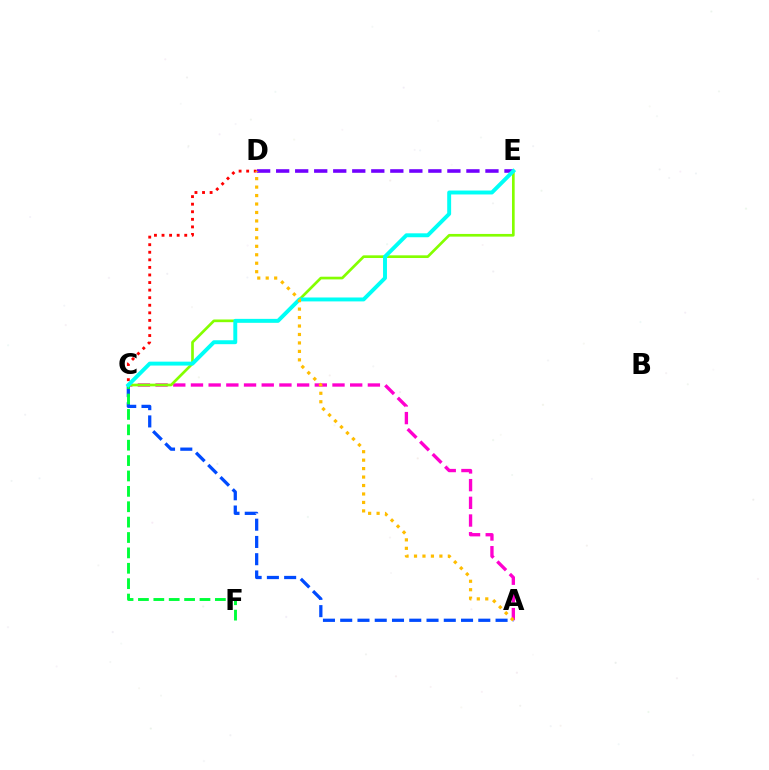{('A', 'C'): [{'color': '#ff00cf', 'line_style': 'dashed', 'thickness': 2.4}, {'color': '#004bff', 'line_style': 'dashed', 'thickness': 2.34}], ('C', 'E'): [{'color': '#84ff00', 'line_style': 'solid', 'thickness': 1.93}, {'color': '#00fff6', 'line_style': 'solid', 'thickness': 2.82}], ('C', 'D'): [{'color': '#ff0000', 'line_style': 'dotted', 'thickness': 2.06}], ('D', 'E'): [{'color': '#7200ff', 'line_style': 'dashed', 'thickness': 2.58}], ('C', 'F'): [{'color': '#00ff39', 'line_style': 'dashed', 'thickness': 2.09}], ('A', 'D'): [{'color': '#ffbd00', 'line_style': 'dotted', 'thickness': 2.3}]}